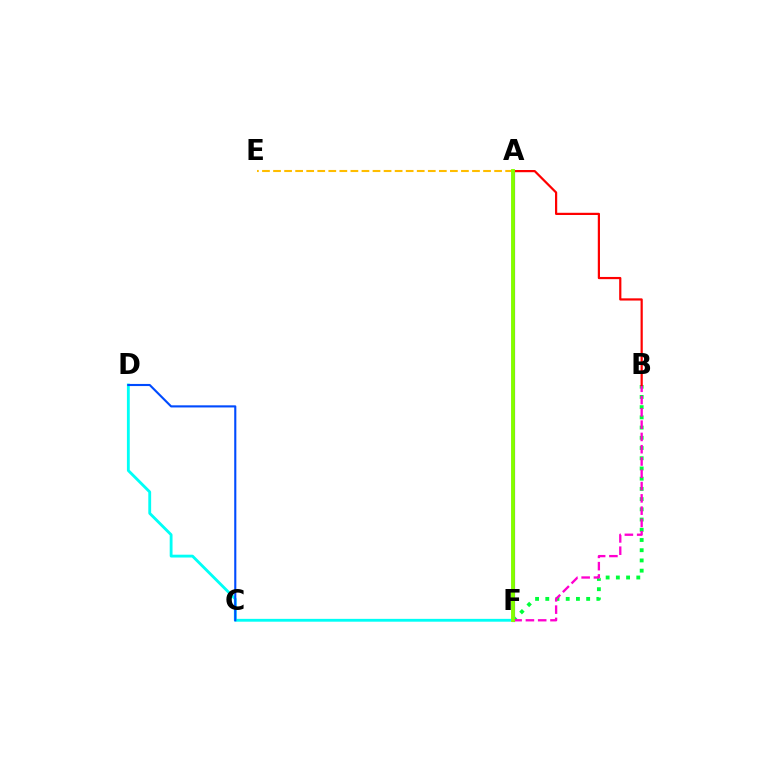{('A', 'E'): [{'color': '#ffbd00', 'line_style': 'dashed', 'thickness': 1.5}], ('B', 'F'): [{'color': '#00ff39', 'line_style': 'dotted', 'thickness': 2.78}, {'color': '#ff00cf', 'line_style': 'dashed', 'thickness': 1.67}], ('D', 'F'): [{'color': '#00fff6', 'line_style': 'solid', 'thickness': 2.04}], ('A', 'F'): [{'color': '#7200ff', 'line_style': 'solid', 'thickness': 2.26}, {'color': '#84ff00', 'line_style': 'solid', 'thickness': 2.79}], ('C', 'D'): [{'color': '#004bff', 'line_style': 'solid', 'thickness': 1.53}], ('A', 'B'): [{'color': '#ff0000', 'line_style': 'solid', 'thickness': 1.59}]}